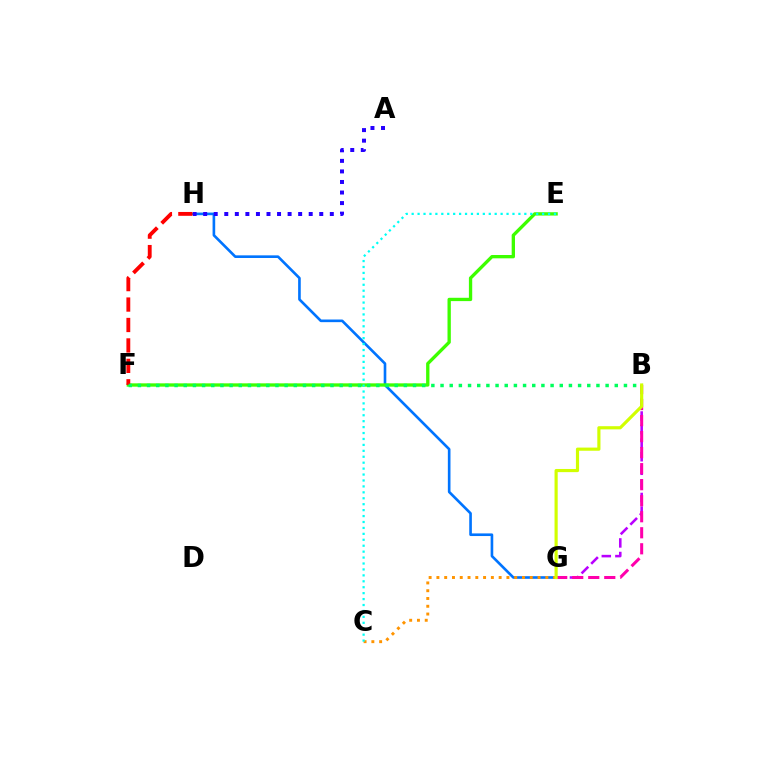{('B', 'G'): [{'color': '#b900ff', 'line_style': 'dashed', 'thickness': 1.84}, {'color': '#ff00ac', 'line_style': 'dashed', 'thickness': 2.18}, {'color': '#d1ff00', 'line_style': 'solid', 'thickness': 2.28}], ('G', 'H'): [{'color': '#0074ff', 'line_style': 'solid', 'thickness': 1.9}], ('E', 'F'): [{'color': '#3dff00', 'line_style': 'solid', 'thickness': 2.39}], ('C', 'G'): [{'color': '#ff9400', 'line_style': 'dotted', 'thickness': 2.11}], ('A', 'H'): [{'color': '#2500ff', 'line_style': 'dotted', 'thickness': 2.87}], ('C', 'E'): [{'color': '#00fff6', 'line_style': 'dotted', 'thickness': 1.61}], ('F', 'H'): [{'color': '#ff0000', 'line_style': 'dashed', 'thickness': 2.78}], ('B', 'F'): [{'color': '#00ff5c', 'line_style': 'dotted', 'thickness': 2.49}]}